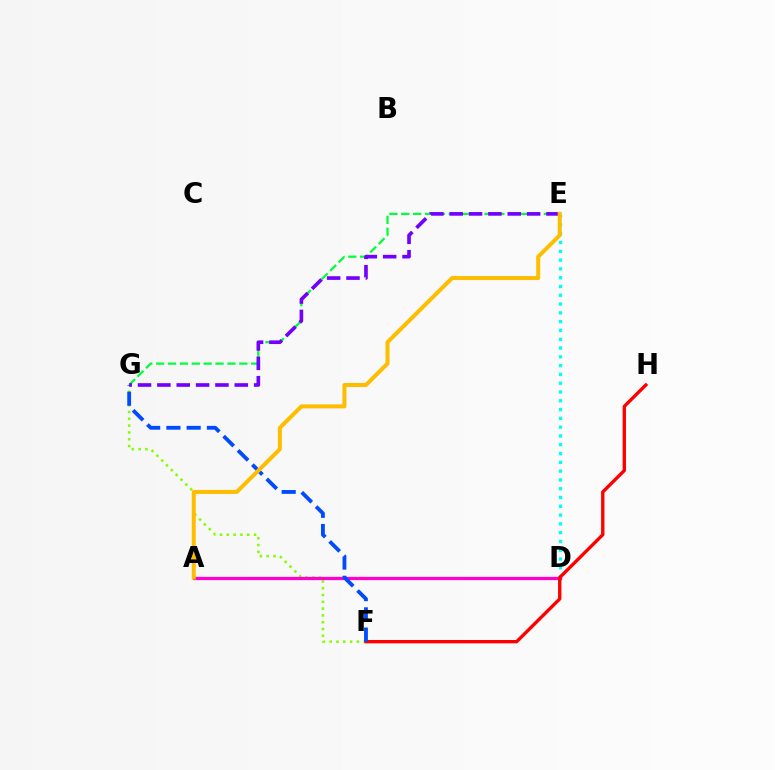{('D', 'E'): [{'color': '#00fff6', 'line_style': 'dotted', 'thickness': 2.39}], ('F', 'G'): [{'color': '#84ff00', 'line_style': 'dotted', 'thickness': 1.85}, {'color': '#004bff', 'line_style': 'dashed', 'thickness': 2.75}], ('A', 'D'): [{'color': '#ff00cf', 'line_style': 'solid', 'thickness': 2.35}], ('E', 'G'): [{'color': '#00ff39', 'line_style': 'dashed', 'thickness': 1.61}, {'color': '#7200ff', 'line_style': 'dashed', 'thickness': 2.63}], ('F', 'H'): [{'color': '#ff0000', 'line_style': 'solid', 'thickness': 2.41}], ('A', 'E'): [{'color': '#ffbd00', 'line_style': 'solid', 'thickness': 2.88}]}